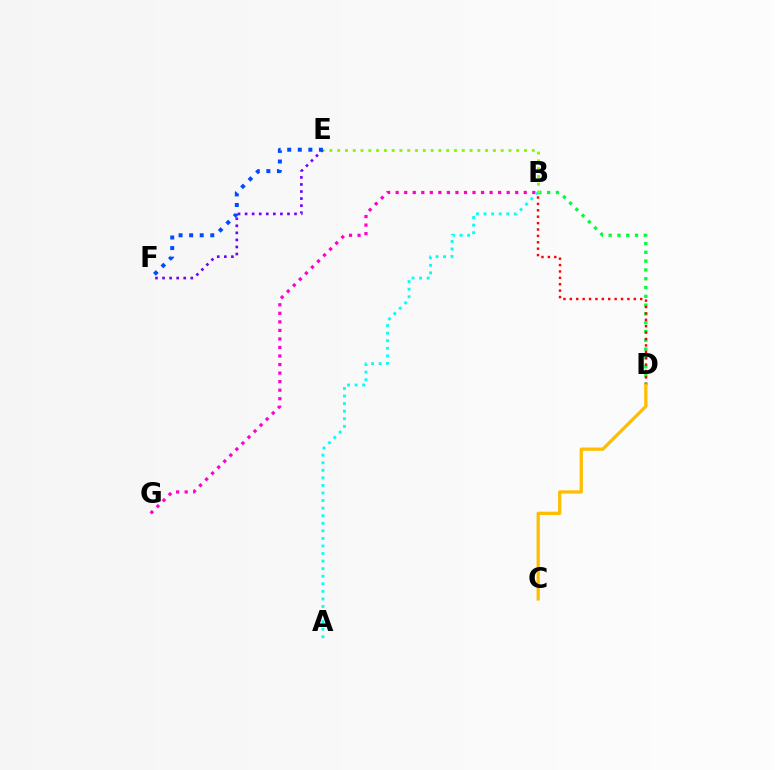{('B', 'D'): [{'color': '#00ff39', 'line_style': 'dotted', 'thickness': 2.39}, {'color': '#ff0000', 'line_style': 'dotted', 'thickness': 1.74}], ('B', 'G'): [{'color': '#ff00cf', 'line_style': 'dotted', 'thickness': 2.32}], ('B', 'E'): [{'color': '#84ff00', 'line_style': 'dotted', 'thickness': 2.12}], ('C', 'D'): [{'color': '#ffbd00', 'line_style': 'solid', 'thickness': 2.35}], ('E', 'F'): [{'color': '#7200ff', 'line_style': 'dotted', 'thickness': 1.92}, {'color': '#004bff', 'line_style': 'dotted', 'thickness': 2.87}], ('A', 'B'): [{'color': '#00fff6', 'line_style': 'dotted', 'thickness': 2.06}]}